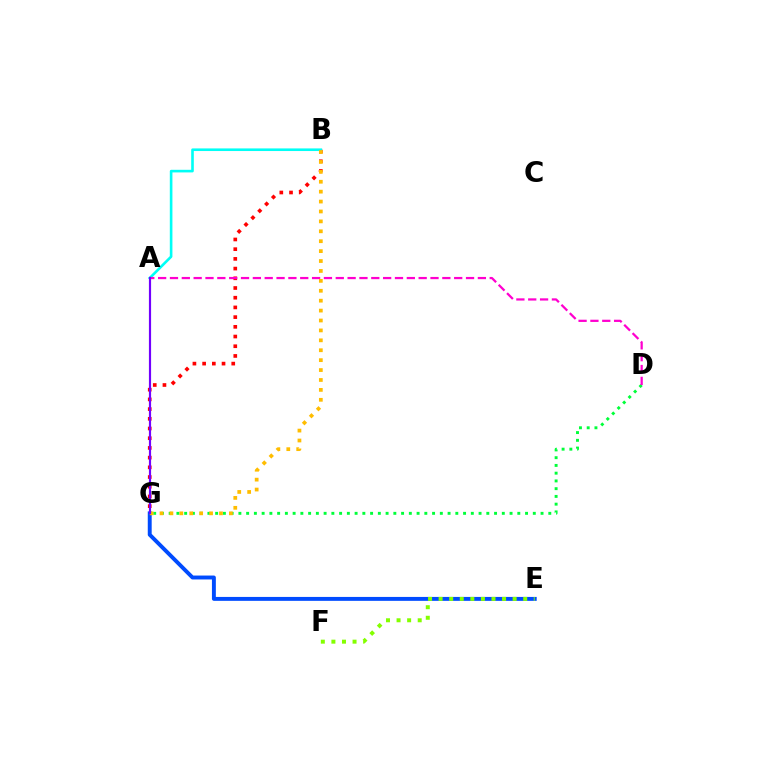{('E', 'G'): [{'color': '#004bff', 'line_style': 'solid', 'thickness': 2.82}], ('B', 'G'): [{'color': '#ff0000', 'line_style': 'dotted', 'thickness': 2.64}, {'color': '#ffbd00', 'line_style': 'dotted', 'thickness': 2.69}], ('D', 'G'): [{'color': '#00ff39', 'line_style': 'dotted', 'thickness': 2.1}], ('A', 'B'): [{'color': '#00fff6', 'line_style': 'solid', 'thickness': 1.89}], ('E', 'F'): [{'color': '#84ff00', 'line_style': 'dotted', 'thickness': 2.87}], ('A', 'D'): [{'color': '#ff00cf', 'line_style': 'dashed', 'thickness': 1.61}], ('A', 'G'): [{'color': '#7200ff', 'line_style': 'solid', 'thickness': 1.56}]}